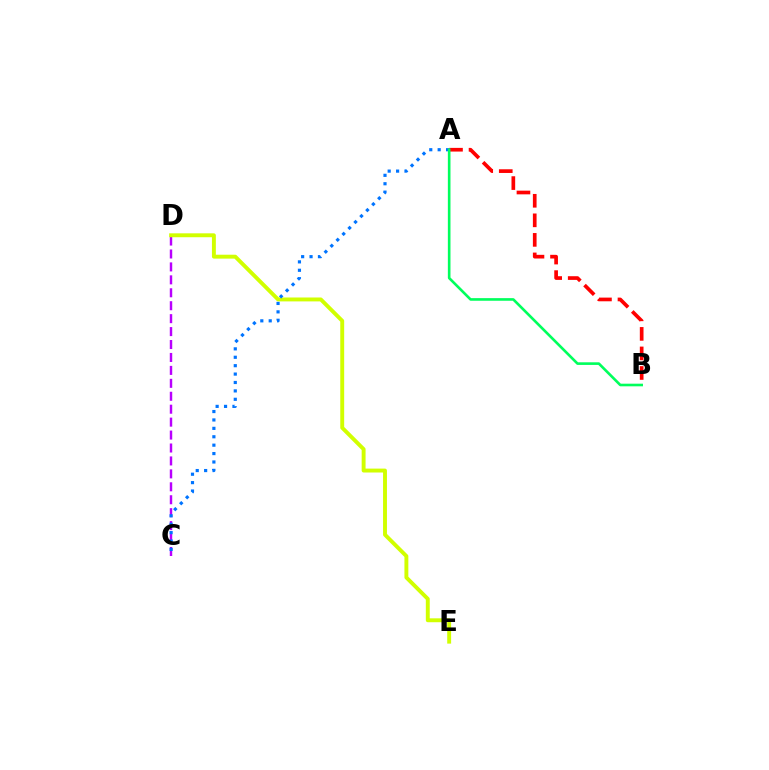{('A', 'B'): [{'color': '#ff0000', 'line_style': 'dashed', 'thickness': 2.66}, {'color': '#00ff5c', 'line_style': 'solid', 'thickness': 1.89}], ('C', 'D'): [{'color': '#b900ff', 'line_style': 'dashed', 'thickness': 1.76}], ('D', 'E'): [{'color': '#d1ff00', 'line_style': 'solid', 'thickness': 2.81}], ('A', 'C'): [{'color': '#0074ff', 'line_style': 'dotted', 'thickness': 2.28}]}